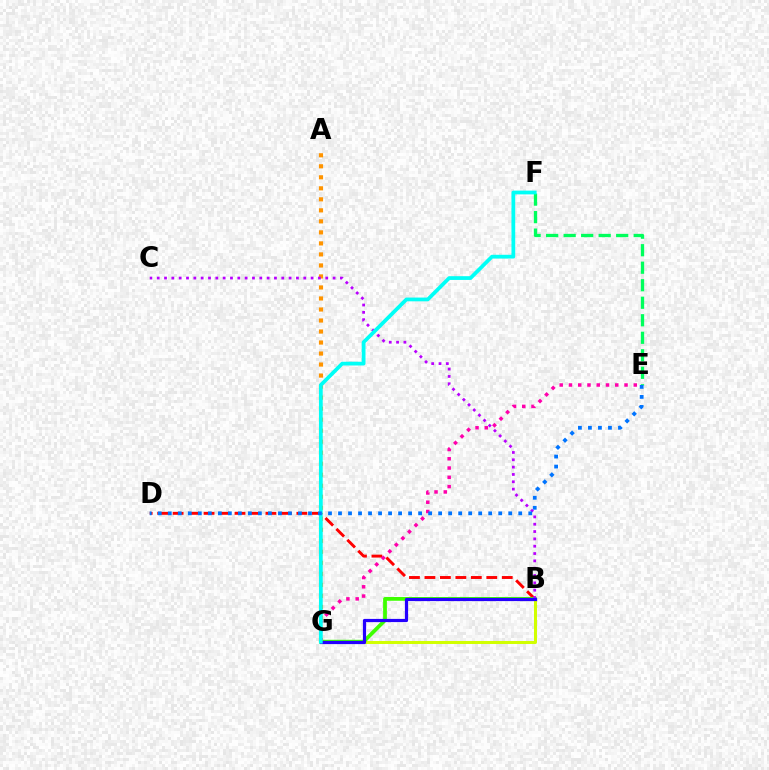{('A', 'G'): [{'color': '#ff9400', 'line_style': 'dotted', 'thickness': 2.99}], ('E', 'F'): [{'color': '#00ff5c', 'line_style': 'dashed', 'thickness': 2.38}], ('B', 'D'): [{'color': '#ff0000', 'line_style': 'dashed', 'thickness': 2.1}], ('B', 'G'): [{'color': '#d1ff00', 'line_style': 'solid', 'thickness': 2.17}, {'color': '#3dff00', 'line_style': 'solid', 'thickness': 2.7}, {'color': '#2500ff', 'line_style': 'solid', 'thickness': 2.3}], ('B', 'C'): [{'color': '#b900ff', 'line_style': 'dotted', 'thickness': 1.99}], ('E', 'G'): [{'color': '#ff00ac', 'line_style': 'dotted', 'thickness': 2.52}], ('F', 'G'): [{'color': '#00fff6', 'line_style': 'solid', 'thickness': 2.7}], ('D', 'E'): [{'color': '#0074ff', 'line_style': 'dotted', 'thickness': 2.72}]}